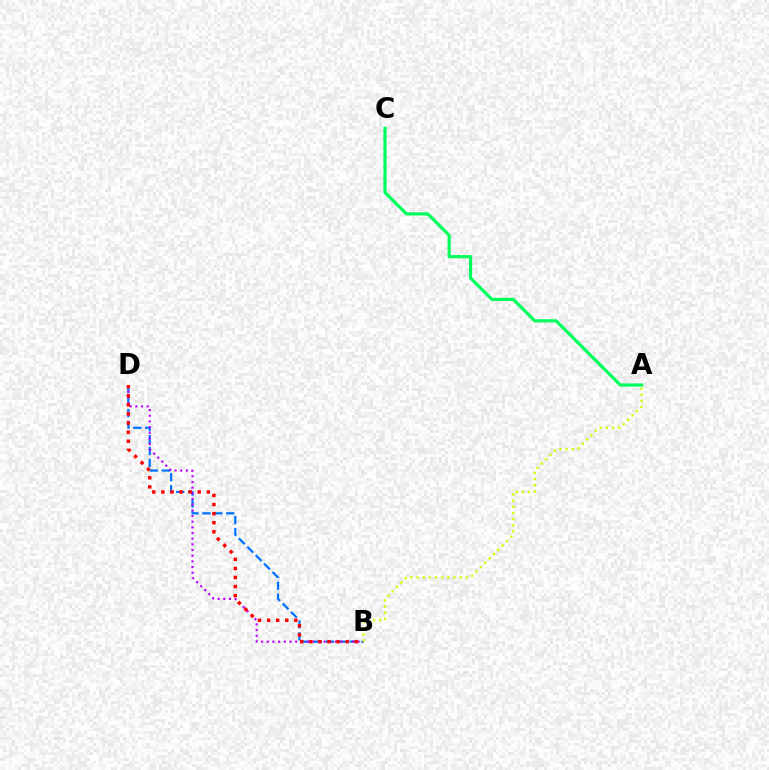{('A', 'C'): [{'color': '#00ff5c', 'line_style': 'solid', 'thickness': 2.3}], ('B', 'D'): [{'color': '#0074ff', 'line_style': 'dashed', 'thickness': 1.62}, {'color': '#b900ff', 'line_style': 'dotted', 'thickness': 1.54}, {'color': '#ff0000', 'line_style': 'dotted', 'thickness': 2.47}], ('A', 'B'): [{'color': '#d1ff00', 'line_style': 'dotted', 'thickness': 1.67}]}